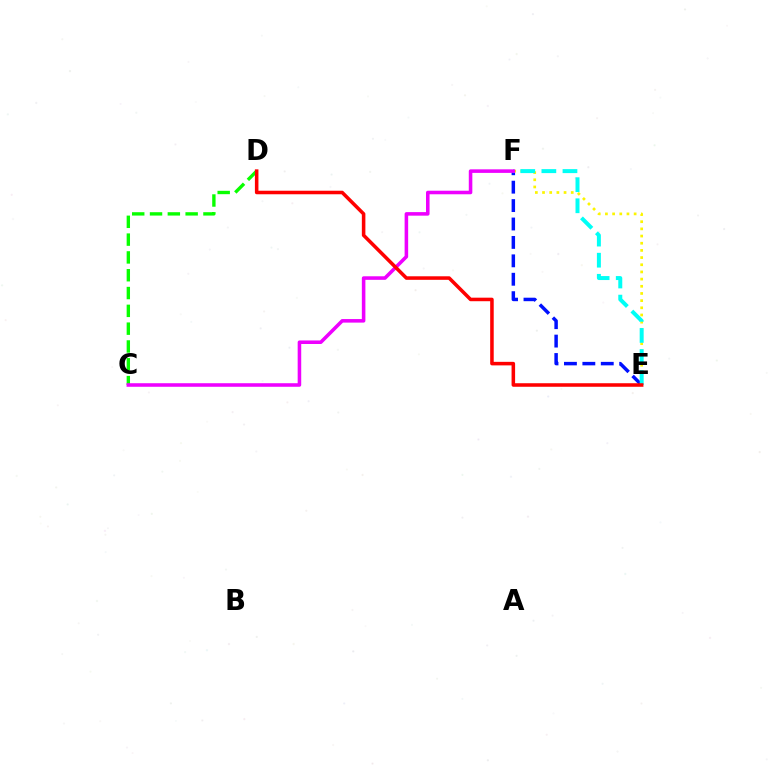{('E', 'F'): [{'color': '#0010ff', 'line_style': 'dashed', 'thickness': 2.5}, {'color': '#fcf500', 'line_style': 'dotted', 'thickness': 1.95}, {'color': '#00fff6', 'line_style': 'dashed', 'thickness': 2.87}], ('C', 'D'): [{'color': '#08ff00', 'line_style': 'dashed', 'thickness': 2.42}], ('C', 'F'): [{'color': '#ee00ff', 'line_style': 'solid', 'thickness': 2.56}], ('D', 'E'): [{'color': '#ff0000', 'line_style': 'solid', 'thickness': 2.55}]}